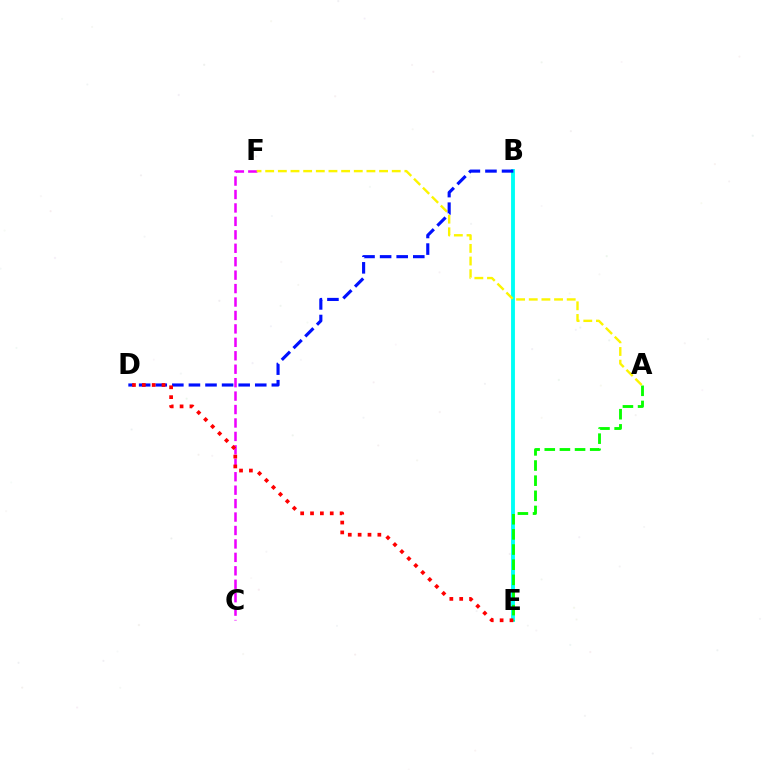{('C', 'F'): [{'color': '#ee00ff', 'line_style': 'dashed', 'thickness': 1.83}], ('B', 'E'): [{'color': '#00fff6', 'line_style': 'solid', 'thickness': 2.79}], ('A', 'E'): [{'color': '#08ff00', 'line_style': 'dashed', 'thickness': 2.06}], ('A', 'F'): [{'color': '#fcf500', 'line_style': 'dashed', 'thickness': 1.72}], ('B', 'D'): [{'color': '#0010ff', 'line_style': 'dashed', 'thickness': 2.25}], ('D', 'E'): [{'color': '#ff0000', 'line_style': 'dotted', 'thickness': 2.68}]}